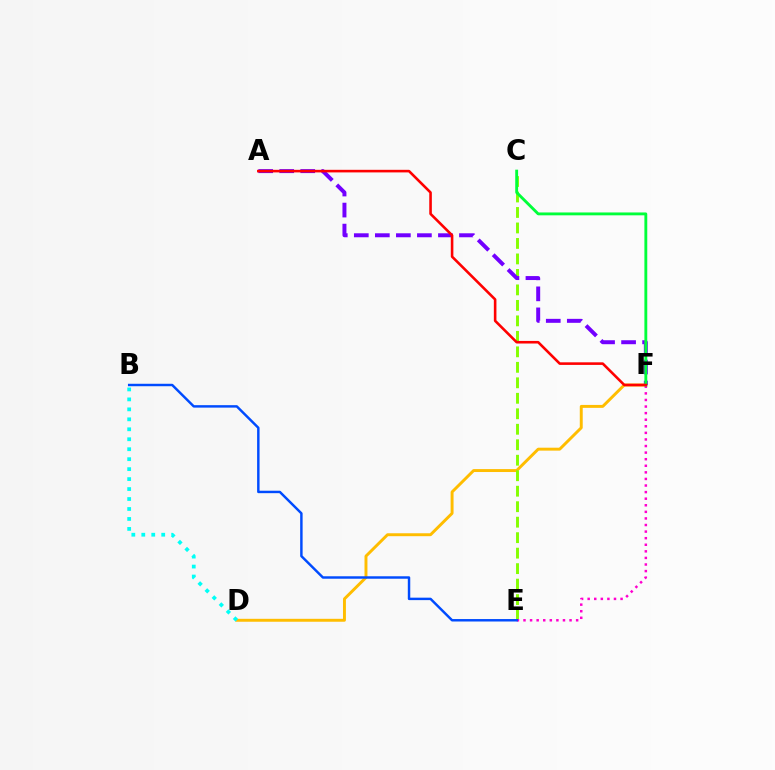{('D', 'F'): [{'color': '#ffbd00', 'line_style': 'solid', 'thickness': 2.11}], ('C', 'E'): [{'color': '#84ff00', 'line_style': 'dashed', 'thickness': 2.1}], ('A', 'F'): [{'color': '#7200ff', 'line_style': 'dashed', 'thickness': 2.86}, {'color': '#ff0000', 'line_style': 'solid', 'thickness': 1.86}], ('E', 'F'): [{'color': '#ff00cf', 'line_style': 'dotted', 'thickness': 1.79}], ('C', 'F'): [{'color': '#00ff39', 'line_style': 'solid', 'thickness': 2.06}], ('B', 'E'): [{'color': '#004bff', 'line_style': 'solid', 'thickness': 1.77}], ('B', 'D'): [{'color': '#00fff6', 'line_style': 'dotted', 'thickness': 2.71}]}